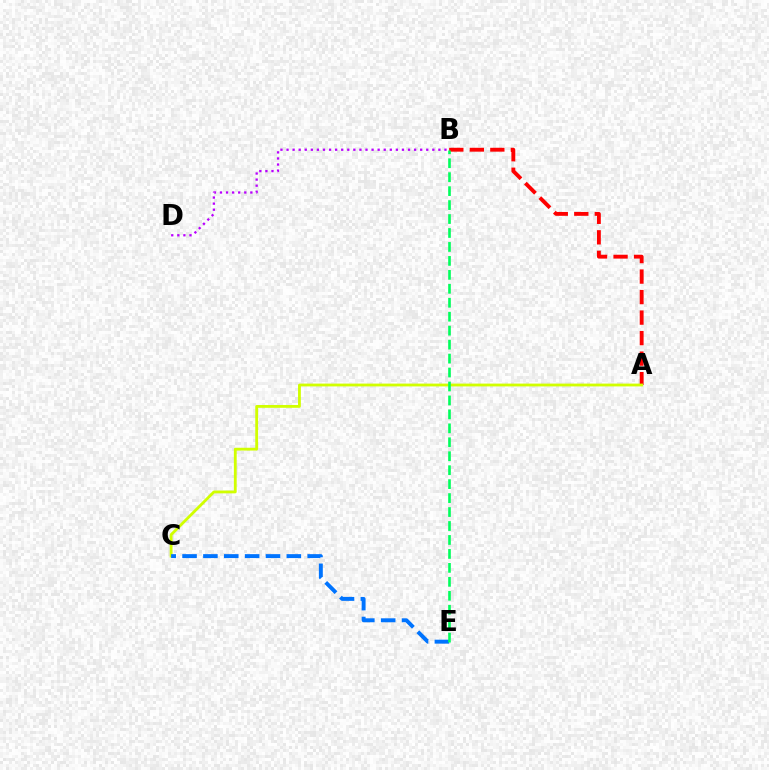{('A', 'B'): [{'color': '#ff0000', 'line_style': 'dashed', 'thickness': 2.79}], ('A', 'C'): [{'color': '#d1ff00', 'line_style': 'solid', 'thickness': 2.03}], ('B', 'D'): [{'color': '#b900ff', 'line_style': 'dotted', 'thickness': 1.65}], ('C', 'E'): [{'color': '#0074ff', 'line_style': 'dashed', 'thickness': 2.83}], ('B', 'E'): [{'color': '#00ff5c', 'line_style': 'dashed', 'thickness': 1.9}]}